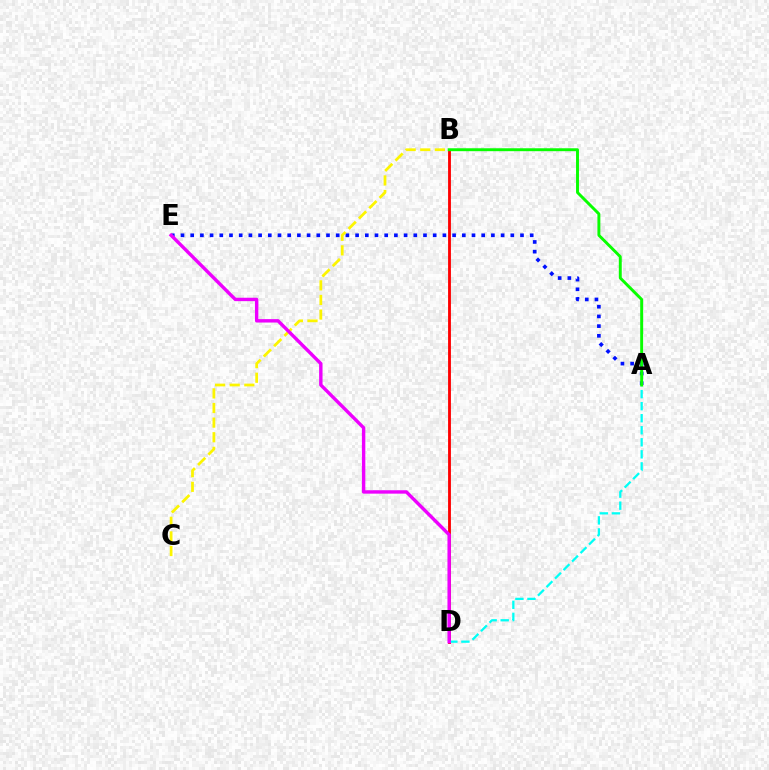{('A', 'E'): [{'color': '#0010ff', 'line_style': 'dotted', 'thickness': 2.64}], ('B', 'D'): [{'color': '#ff0000', 'line_style': 'solid', 'thickness': 2.05}], ('A', 'D'): [{'color': '#00fff6', 'line_style': 'dashed', 'thickness': 1.64}], ('A', 'B'): [{'color': '#08ff00', 'line_style': 'solid', 'thickness': 2.11}], ('B', 'C'): [{'color': '#fcf500', 'line_style': 'dashed', 'thickness': 1.98}], ('D', 'E'): [{'color': '#ee00ff', 'line_style': 'solid', 'thickness': 2.45}]}